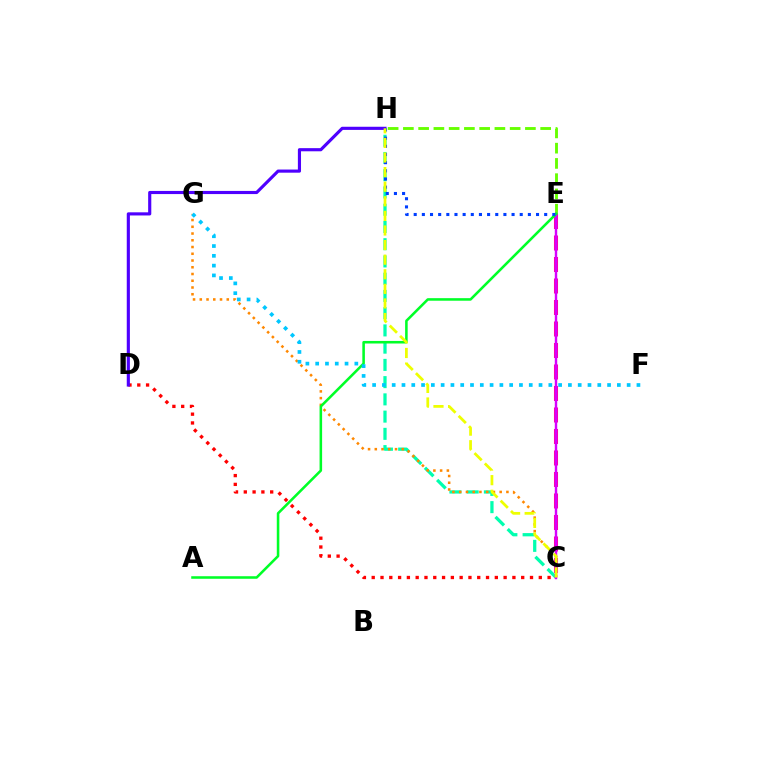{('E', 'H'): [{'color': '#66ff00', 'line_style': 'dashed', 'thickness': 2.07}, {'color': '#003fff', 'line_style': 'dotted', 'thickness': 2.22}], ('C', 'E'): [{'color': '#ff00a0', 'line_style': 'dashed', 'thickness': 2.92}, {'color': '#d600ff', 'line_style': 'solid', 'thickness': 1.75}], ('C', 'H'): [{'color': '#00ffaf', 'line_style': 'dashed', 'thickness': 2.34}, {'color': '#eeff00', 'line_style': 'dashed', 'thickness': 1.98}], ('C', 'D'): [{'color': '#ff0000', 'line_style': 'dotted', 'thickness': 2.39}], ('D', 'H'): [{'color': '#4f00ff', 'line_style': 'solid', 'thickness': 2.26}], ('C', 'G'): [{'color': '#ff8800', 'line_style': 'dotted', 'thickness': 1.83}], ('A', 'E'): [{'color': '#00ff27', 'line_style': 'solid', 'thickness': 1.84}], ('F', 'G'): [{'color': '#00c7ff', 'line_style': 'dotted', 'thickness': 2.66}]}